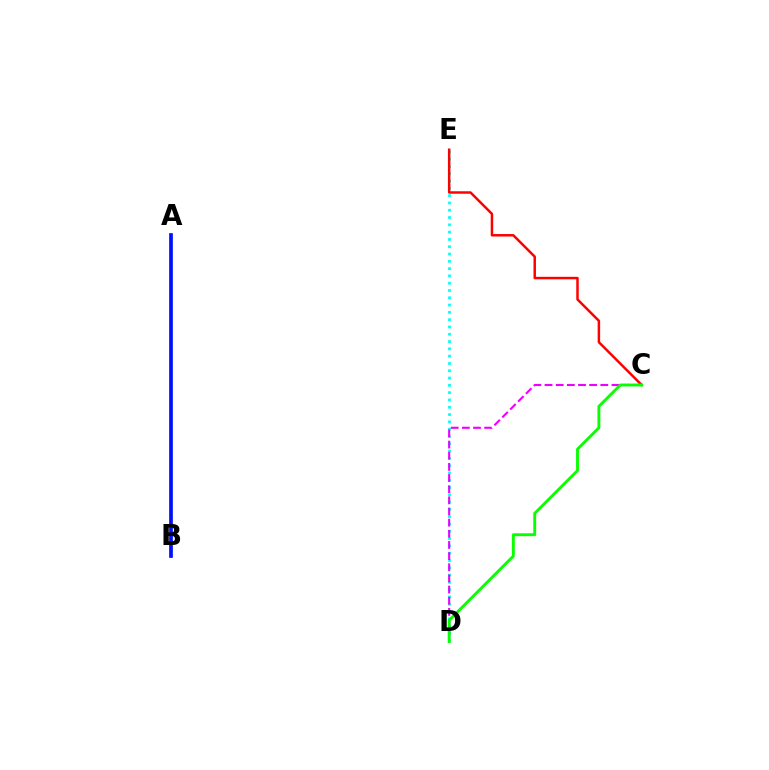{('D', 'E'): [{'color': '#00fff6', 'line_style': 'dotted', 'thickness': 1.98}], ('C', 'D'): [{'color': '#ee00ff', 'line_style': 'dashed', 'thickness': 1.52}, {'color': '#08ff00', 'line_style': 'solid', 'thickness': 2.07}], ('C', 'E'): [{'color': '#ff0000', 'line_style': 'solid', 'thickness': 1.79}], ('A', 'B'): [{'color': '#fcf500', 'line_style': 'dotted', 'thickness': 1.59}, {'color': '#0010ff', 'line_style': 'solid', 'thickness': 2.66}]}